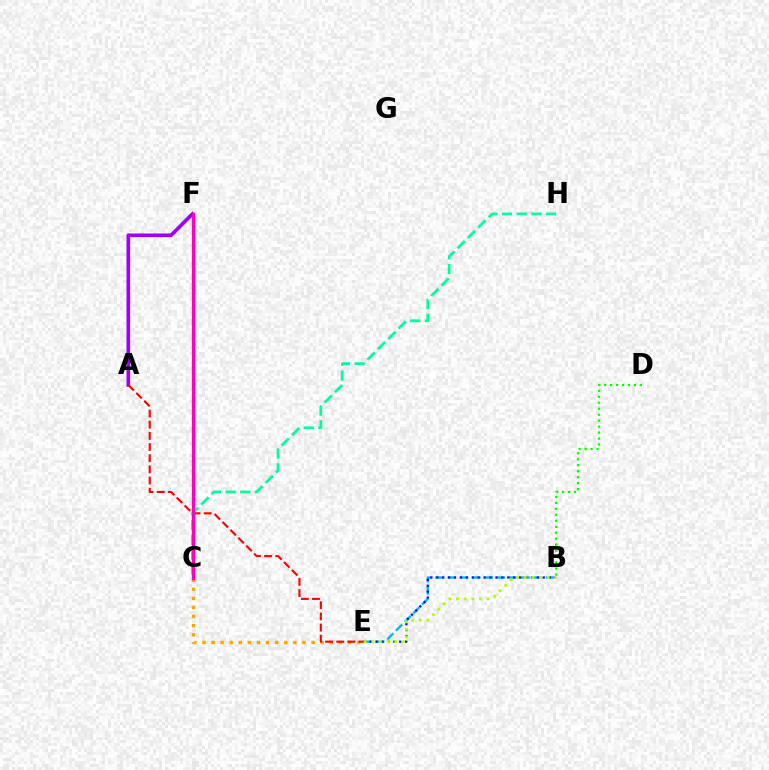{('B', 'E'): [{'color': '#00b5ff', 'line_style': 'dashed', 'thickness': 1.67}, {'color': '#0010ff', 'line_style': 'dotted', 'thickness': 1.61}, {'color': '#b3ff00', 'line_style': 'dotted', 'thickness': 2.08}], ('C', 'E'): [{'color': '#ffa500', 'line_style': 'dotted', 'thickness': 2.47}], ('C', 'H'): [{'color': '#00ff9d', 'line_style': 'dashed', 'thickness': 1.99}], ('B', 'D'): [{'color': '#08ff00', 'line_style': 'dotted', 'thickness': 1.62}], ('A', 'F'): [{'color': '#9b00ff', 'line_style': 'solid', 'thickness': 2.63}], ('A', 'E'): [{'color': '#ff0000', 'line_style': 'dashed', 'thickness': 1.52}], ('C', 'F'): [{'color': '#ff00bd', 'line_style': 'solid', 'thickness': 2.41}]}